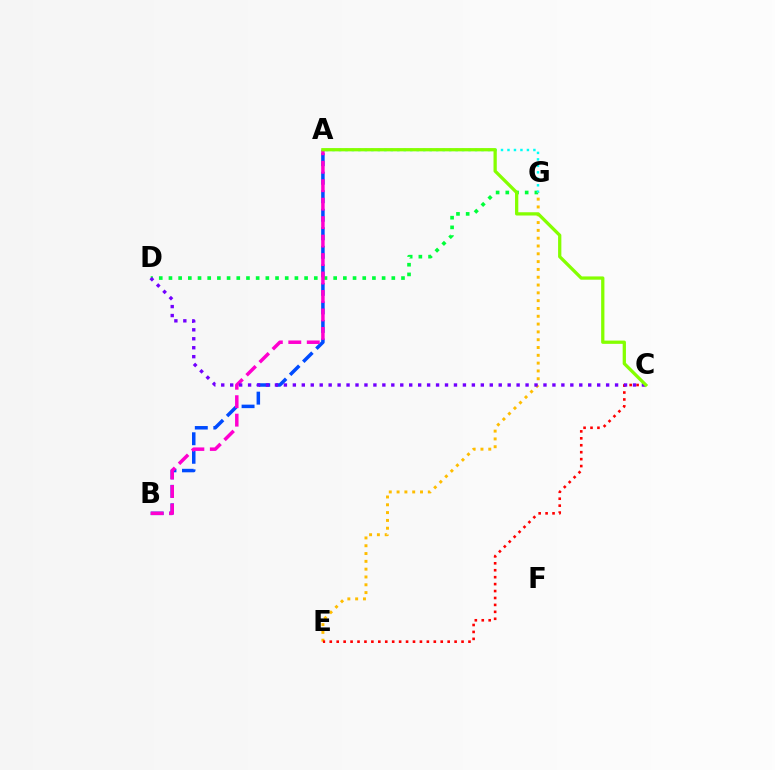{('A', 'B'): [{'color': '#004bff', 'line_style': 'dashed', 'thickness': 2.52}, {'color': '#ff00cf', 'line_style': 'dashed', 'thickness': 2.51}], ('D', 'G'): [{'color': '#00ff39', 'line_style': 'dotted', 'thickness': 2.63}], ('A', 'G'): [{'color': '#00fff6', 'line_style': 'dotted', 'thickness': 1.76}], ('E', 'G'): [{'color': '#ffbd00', 'line_style': 'dotted', 'thickness': 2.12}], ('C', 'E'): [{'color': '#ff0000', 'line_style': 'dotted', 'thickness': 1.88}], ('C', 'D'): [{'color': '#7200ff', 'line_style': 'dotted', 'thickness': 2.43}], ('A', 'C'): [{'color': '#84ff00', 'line_style': 'solid', 'thickness': 2.35}]}